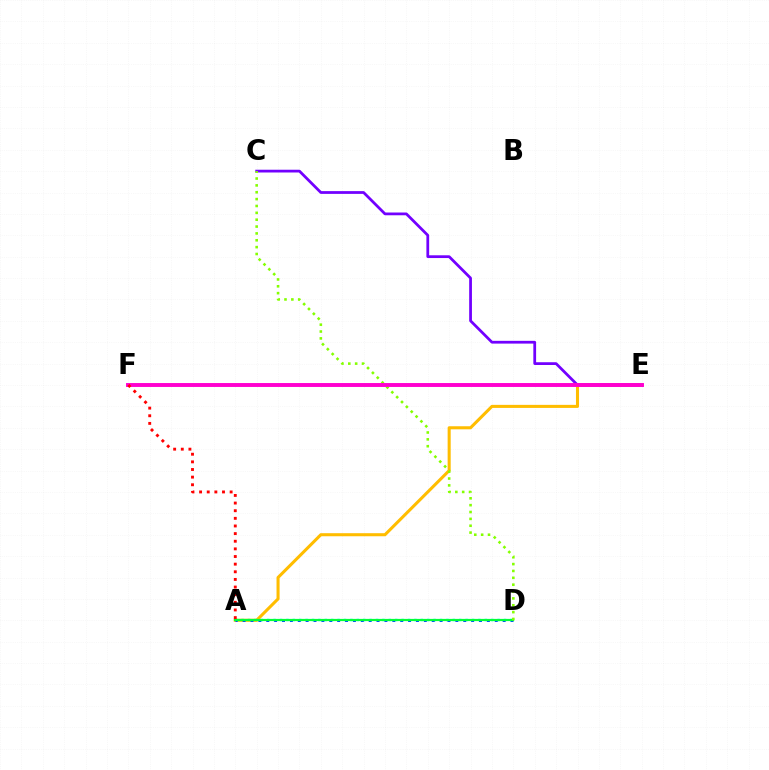{('A', 'D'): [{'color': '#00fff6', 'line_style': 'dotted', 'thickness': 1.74}, {'color': '#004bff', 'line_style': 'dotted', 'thickness': 2.14}, {'color': '#00ff39', 'line_style': 'solid', 'thickness': 1.59}], ('A', 'E'): [{'color': '#ffbd00', 'line_style': 'solid', 'thickness': 2.2}], ('C', 'E'): [{'color': '#7200ff', 'line_style': 'solid', 'thickness': 1.99}], ('C', 'D'): [{'color': '#84ff00', 'line_style': 'dotted', 'thickness': 1.86}], ('E', 'F'): [{'color': '#ff00cf', 'line_style': 'solid', 'thickness': 2.82}], ('A', 'F'): [{'color': '#ff0000', 'line_style': 'dotted', 'thickness': 2.07}]}